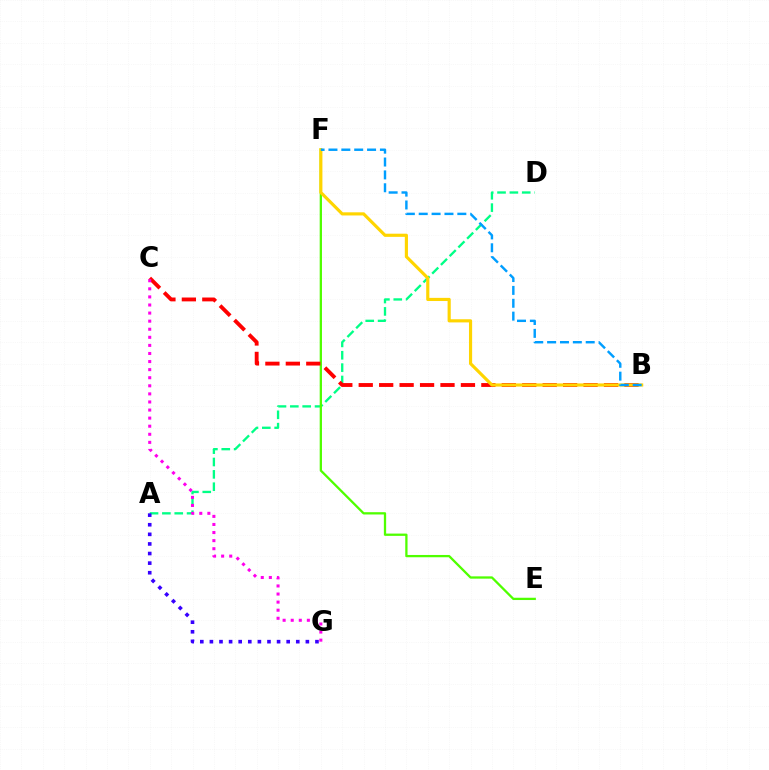{('A', 'D'): [{'color': '#00ff86', 'line_style': 'dashed', 'thickness': 1.68}], ('E', 'F'): [{'color': '#4fff00', 'line_style': 'solid', 'thickness': 1.65}], ('B', 'C'): [{'color': '#ff0000', 'line_style': 'dashed', 'thickness': 2.78}], ('B', 'F'): [{'color': '#ffd500', 'line_style': 'solid', 'thickness': 2.27}, {'color': '#009eff', 'line_style': 'dashed', 'thickness': 1.75}], ('C', 'G'): [{'color': '#ff00ed', 'line_style': 'dotted', 'thickness': 2.2}], ('A', 'G'): [{'color': '#3700ff', 'line_style': 'dotted', 'thickness': 2.61}]}